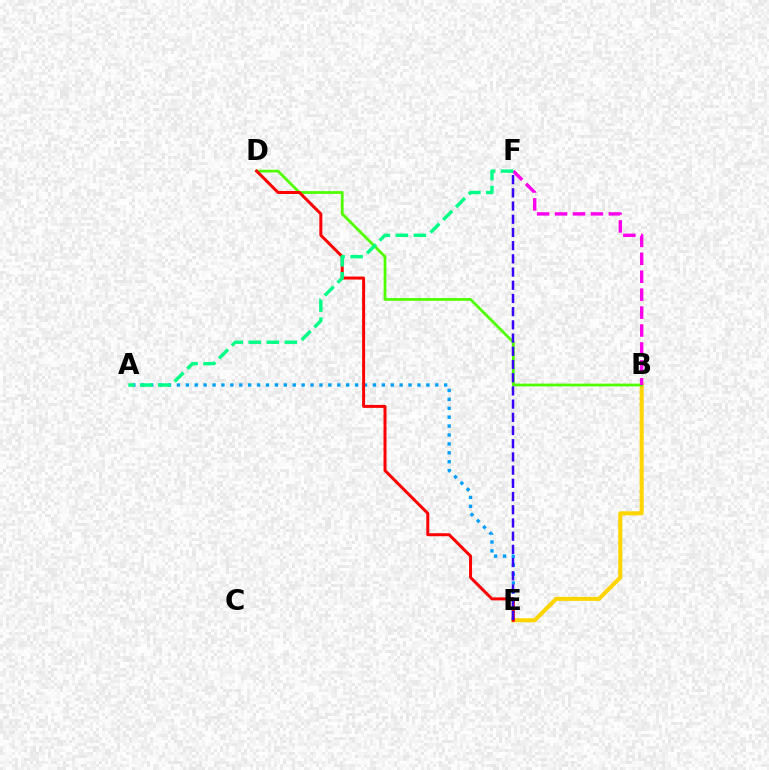{('B', 'E'): [{'color': '#ffd500', 'line_style': 'solid', 'thickness': 2.92}], ('B', 'D'): [{'color': '#4fff00', 'line_style': 'solid', 'thickness': 2.0}], ('B', 'F'): [{'color': '#ff00ed', 'line_style': 'dashed', 'thickness': 2.44}], ('A', 'E'): [{'color': '#009eff', 'line_style': 'dotted', 'thickness': 2.42}], ('D', 'E'): [{'color': '#ff0000', 'line_style': 'solid', 'thickness': 2.15}], ('A', 'F'): [{'color': '#00ff86', 'line_style': 'dashed', 'thickness': 2.45}], ('E', 'F'): [{'color': '#3700ff', 'line_style': 'dashed', 'thickness': 1.79}]}